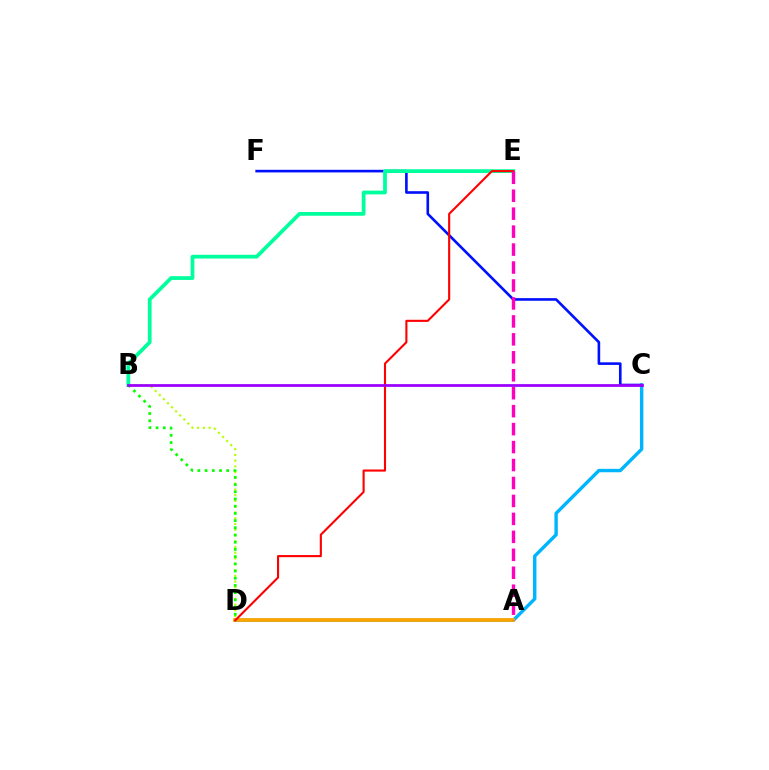{('B', 'D'): [{'color': '#b3ff00', 'line_style': 'dotted', 'thickness': 1.56}, {'color': '#08ff00', 'line_style': 'dotted', 'thickness': 1.96}], ('C', 'D'): [{'color': '#00b5ff', 'line_style': 'solid', 'thickness': 2.45}], ('C', 'F'): [{'color': '#0010ff', 'line_style': 'solid', 'thickness': 1.89}], ('B', 'E'): [{'color': '#00ff9d', 'line_style': 'solid', 'thickness': 2.7}], ('A', 'D'): [{'color': '#ffa500', 'line_style': 'solid', 'thickness': 2.7}], ('D', 'E'): [{'color': '#ff0000', 'line_style': 'solid', 'thickness': 1.52}], ('B', 'C'): [{'color': '#9b00ff', 'line_style': 'solid', 'thickness': 1.98}], ('A', 'E'): [{'color': '#ff00bd', 'line_style': 'dashed', 'thickness': 2.44}]}